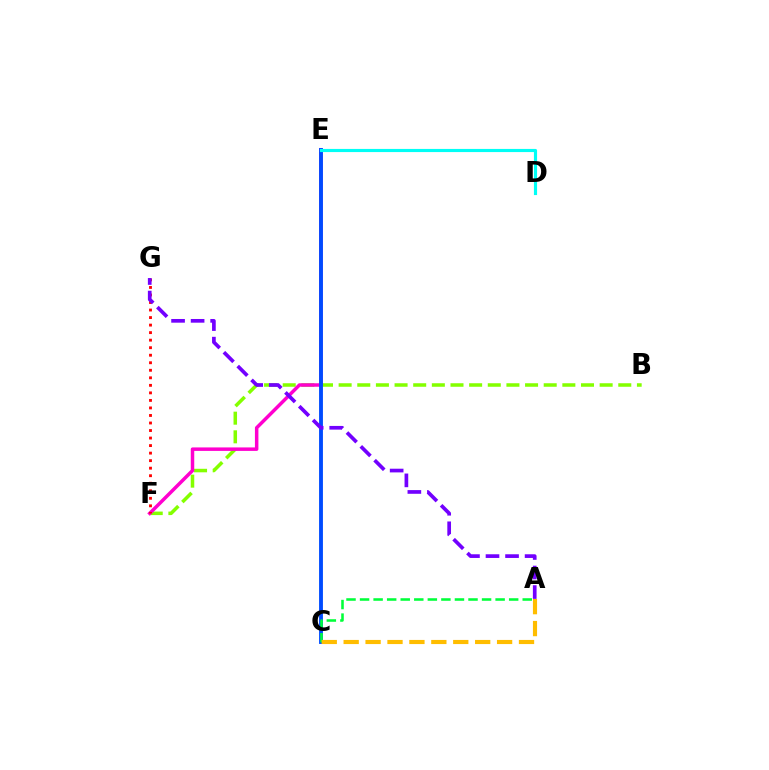{('B', 'F'): [{'color': '#84ff00', 'line_style': 'dashed', 'thickness': 2.53}], ('E', 'F'): [{'color': '#ff00cf', 'line_style': 'solid', 'thickness': 2.51}], ('C', 'E'): [{'color': '#004bff', 'line_style': 'solid', 'thickness': 2.78}], ('F', 'G'): [{'color': '#ff0000', 'line_style': 'dotted', 'thickness': 2.05}], ('A', 'G'): [{'color': '#7200ff', 'line_style': 'dashed', 'thickness': 2.65}], ('D', 'E'): [{'color': '#00fff6', 'line_style': 'solid', 'thickness': 2.27}], ('A', 'C'): [{'color': '#00ff39', 'line_style': 'dashed', 'thickness': 1.84}, {'color': '#ffbd00', 'line_style': 'dashed', 'thickness': 2.98}]}